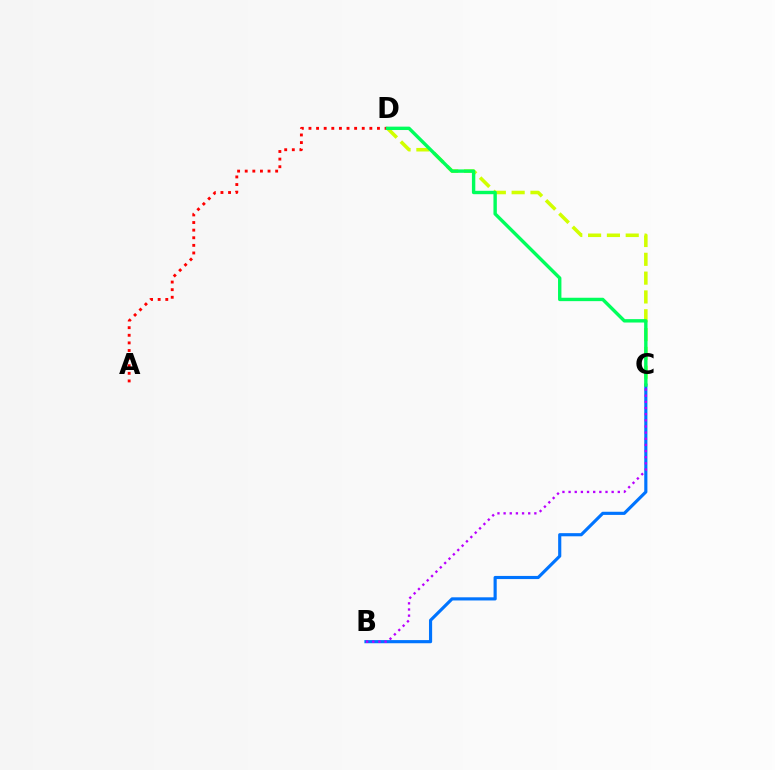{('C', 'D'): [{'color': '#d1ff00', 'line_style': 'dashed', 'thickness': 2.56}, {'color': '#00ff5c', 'line_style': 'solid', 'thickness': 2.44}], ('B', 'C'): [{'color': '#0074ff', 'line_style': 'solid', 'thickness': 2.27}, {'color': '#b900ff', 'line_style': 'dotted', 'thickness': 1.67}], ('A', 'D'): [{'color': '#ff0000', 'line_style': 'dotted', 'thickness': 2.07}]}